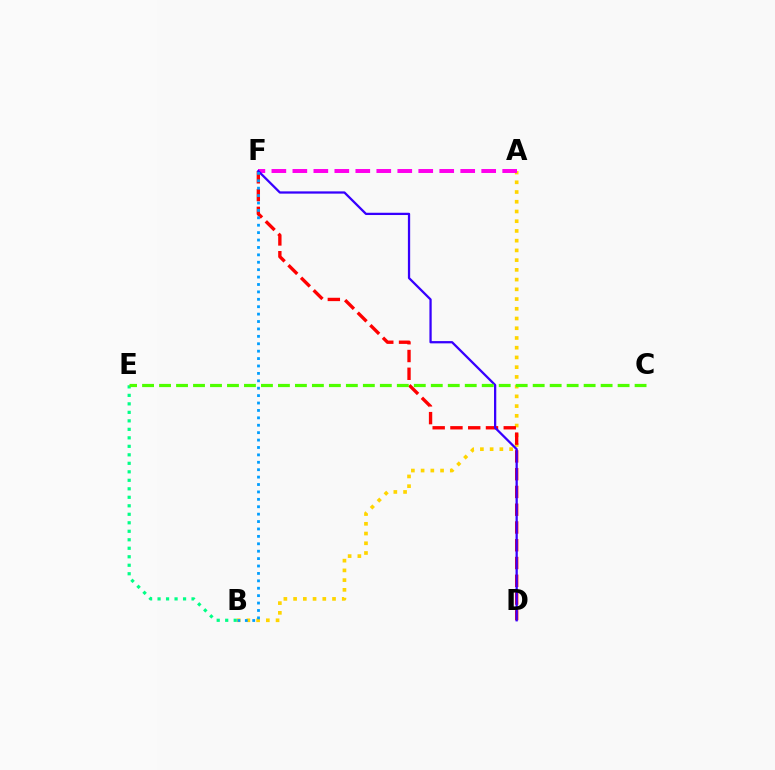{('A', 'B'): [{'color': '#ffd500', 'line_style': 'dotted', 'thickness': 2.64}], ('A', 'F'): [{'color': '#ff00ed', 'line_style': 'dashed', 'thickness': 2.85}], ('B', 'E'): [{'color': '#00ff86', 'line_style': 'dotted', 'thickness': 2.31}], ('D', 'F'): [{'color': '#ff0000', 'line_style': 'dashed', 'thickness': 2.41}, {'color': '#3700ff', 'line_style': 'solid', 'thickness': 1.63}], ('B', 'F'): [{'color': '#009eff', 'line_style': 'dotted', 'thickness': 2.01}], ('C', 'E'): [{'color': '#4fff00', 'line_style': 'dashed', 'thickness': 2.31}]}